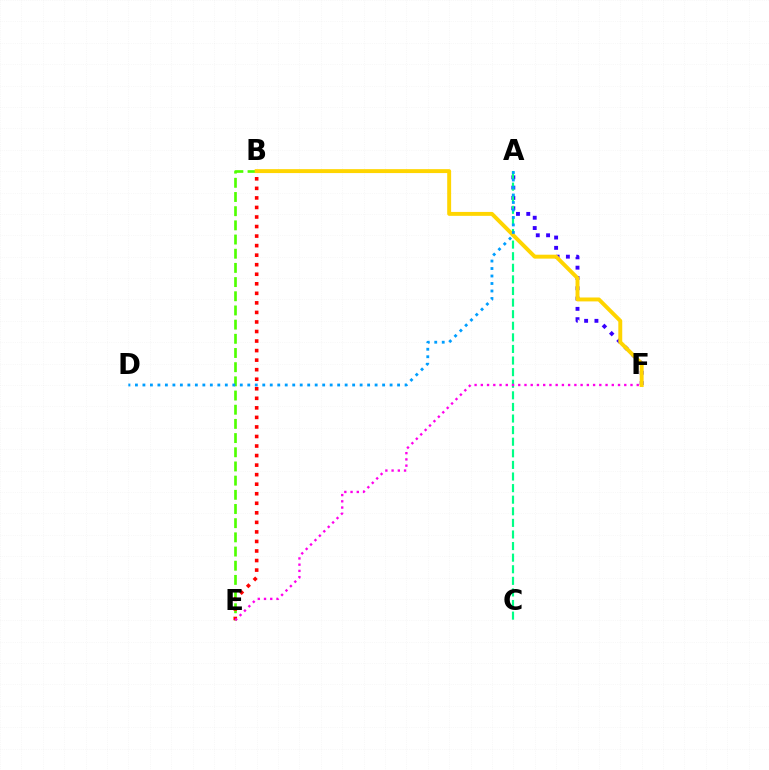{('B', 'E'): [{'color': '#4fff00', 'line_style': 'dashed', 'thickness': 1.93}, {'color': '#ff0000', 'line_style': 'dotted', 'thickness': 2.59}], ('A', 'F'): [{'color': '#3700ff', 'line_style': 'dotted', 'thickness': 2.8}], ('A', 'C'): [{'color': '#00ff86', 'line_style': 'dashed', 'thickness': 1.58}], ('B', 'F'): [{'color': '#ffd500', 'line_style': 'solid', 'thickness': 2.82}], ('A', 'D'): [{'color': '#009eff', 'line_style': 'dotted', 'thickness': 2.03}], ('E', 'F'): [{'color': '#ff00ed', 'line_style': 'dotted', 'thickness': 1.69}]}